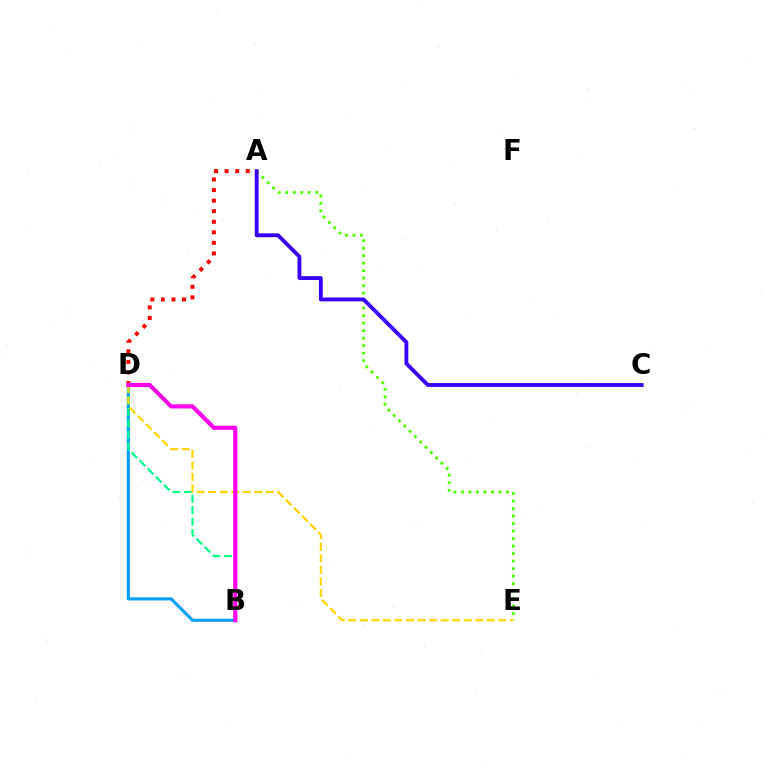{('A', 'E'): [{'color': '#4fff00', 'line_style': 'dotted', 'thickness': 2.04}], ('B', 'D'): [{'color': '#009eff', 'line_style': 'solid', 'thickness': 2.22}, {'color': '#00ff86', 'line_style': 'dashed', 'thickness': 1.56}, {'color': '#ff00ed', 'line_style': 'solid', 'thickness': 2.99}], ('A', 'D'): [{'color': '#ff0000', 'line_style': 'dotted', 'thickness': 2.87}], ('A', 'C'): [{'color': '#3700ff', 'line_style': 'solid', 'thickness': 2.76}], ('D', 'E'): [{'color': '#ffd500', 'line_style': 'dashed', 'thickness': 1.57}]}